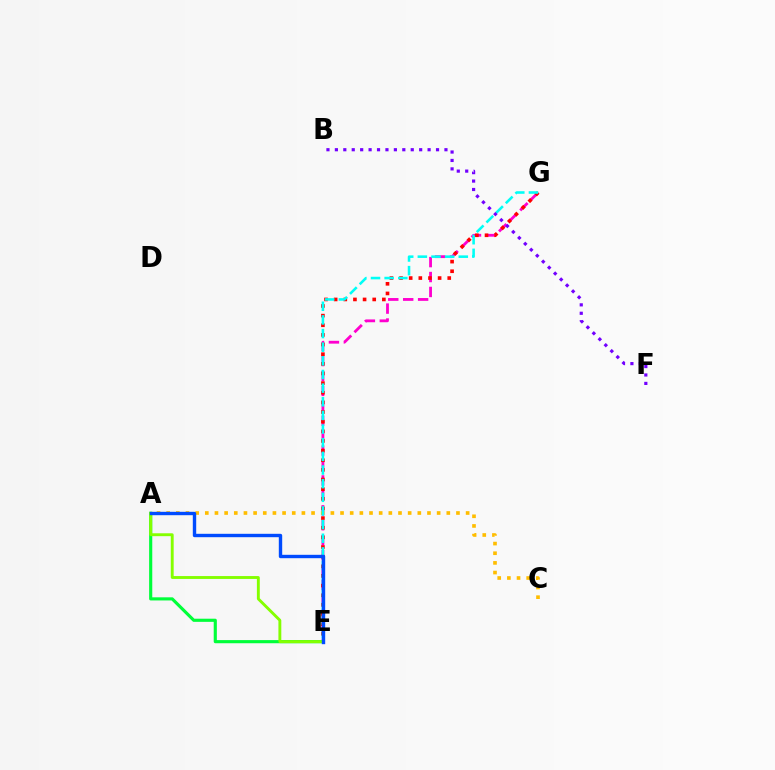{('E', 'G'): [{'color': '#ff00cf', 'line_style': 'dashed', 'thickness': 2.03}, {'color': '#ff0000', 'line_style': 'dotted', 'thickness': 2.62}, {'color': '#00fff6', 'line_style': 'dashed', 'thickness': 1.85}], ('A', 'E'): [{'color': '#00ff39', 'line_style': 'solid', 'thickness': 2.26}, {'color': '#84ff00', 'line_style': 'solid', 'thickness': 2.08}, {'color': '#004bff', 'line_style': 'solid', 'thickness': 2.44}], ('A', 'C'): [{'color': '#ffbd00', 'line_style': 'dotted', 'thickness': 2.62}], ('B', 'F'): [{'color': '#7200ff', 'line_style': 'dotted', 'thickness': 2.29}]}